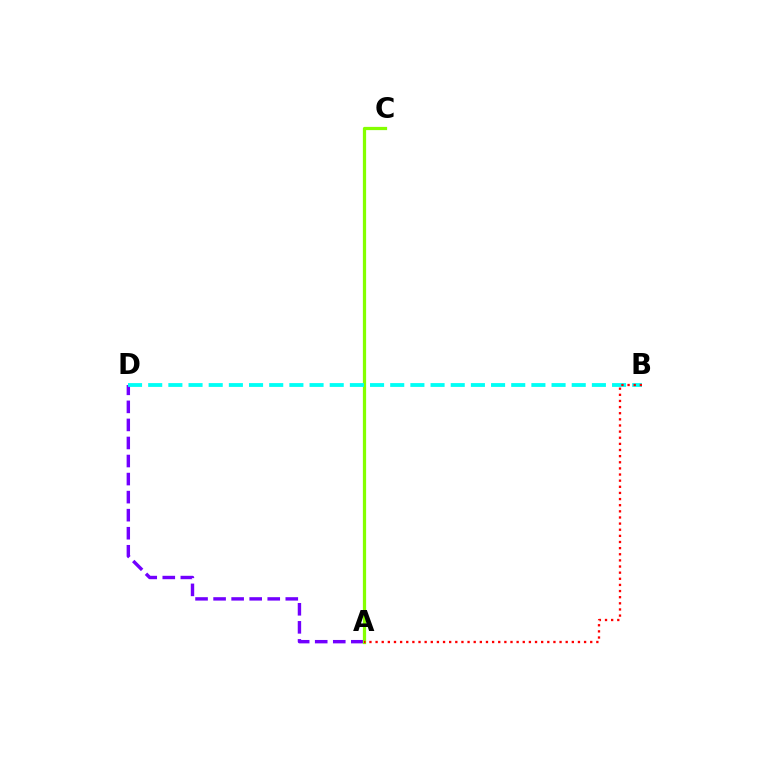{('A', 'D'): [{'color': '#7200ff', 'line_style': 'dashed', 'thickness': 2.45}], ('A', 'C'): [{'color': '#84ff00', 'line_style': 'solid', 'thickness': 2.33}], ('B', 'D'): [{'color': '#00fff6', 'line_style': 'dashed', 'thickness': 2.74}], ('A', 'B'): [{'color': '#ff0000', 'line_style': 'dotted', 'thickness': 1.67}]}